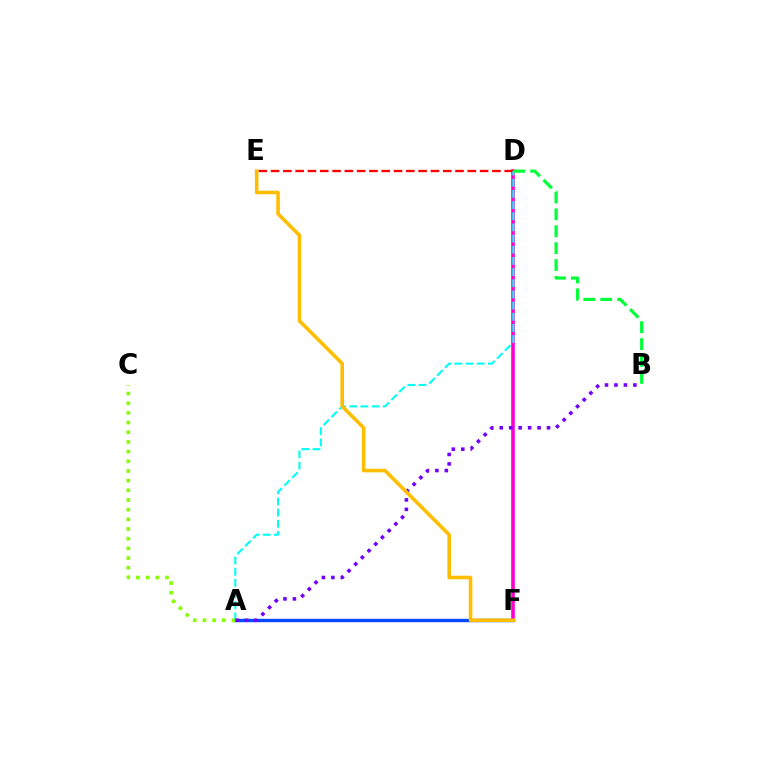{('A', 'F'): [{'color': '#004bff', 'line_style': 'solid', 'thickness': 2.45}], ('D', 'F'): [{'color': '#ff00cf', 'line_style': 'solid', 'thickness': 2.59}], ('D', 'E'): [{'color': '#ff0000', 'line_style': 'dashed', 'thickness': 1.67}], ('A', 'D'): [{'color': '#00fff6', 'line_style': 'dashed', 'thickness': 1.52}], ('A', 'B'): [{'color': '#7200ff', 'line_style': 'dotted', 'thickness': 2.57}], ('B', 'D'): [{'color': '#00ff39', 'line_style': 'dashed', 'thickness': 2.3}], ('A', 'C'): [{'color': '#84ff00', 'line_style': 'dotted', 'thickness': 2.63}], ('E', 'F'): [{'color': '#ffbd00', 'line_style': 'solid', 'thickness': 2.58}]}